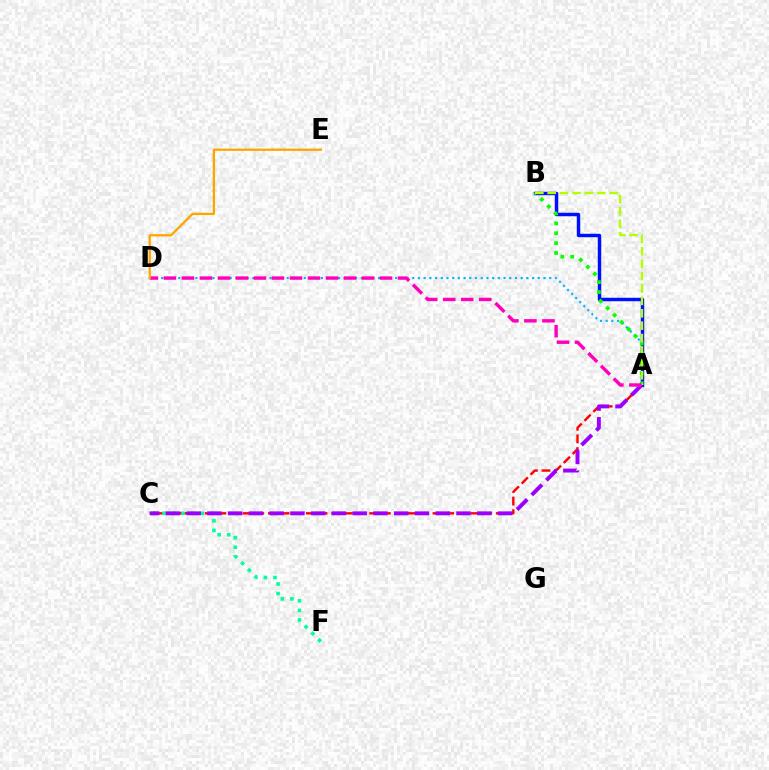{('A', 'C'): [{'color': '#ff0000', 'line_style': 'dashed', 'thickness': 1.72}, {'color': '#9b00ff', 'line_style': 'dashed', 'thickness': 2.82}], ('C', 'F'): [{'color': '#00ff9d', 'line_style': 'dotted', 'thickness': 2.6}], ('A', 'B'): [{'color': '#0010ff', 'line_style': 'solid', 'thickness': 2.48}, {'color': '#08ff00', 'line_style': 'dotted', 'thickness': 2.69}, {'color': '#b3ff00', 'line_style': 'dashed', 'thickness': 1.68}], ('A', 'D'): [{'color': '#00b5ff', 'line_style': 'dotted', 'thickness': 1.55}, {'color': '#ff00bd', 'line_style': 'dashed', 'thickness': 2.45}], ('D', 'E'): [{'color': '#ffa500', 'line_style': 'solid', 'thickness': 1.66}]}